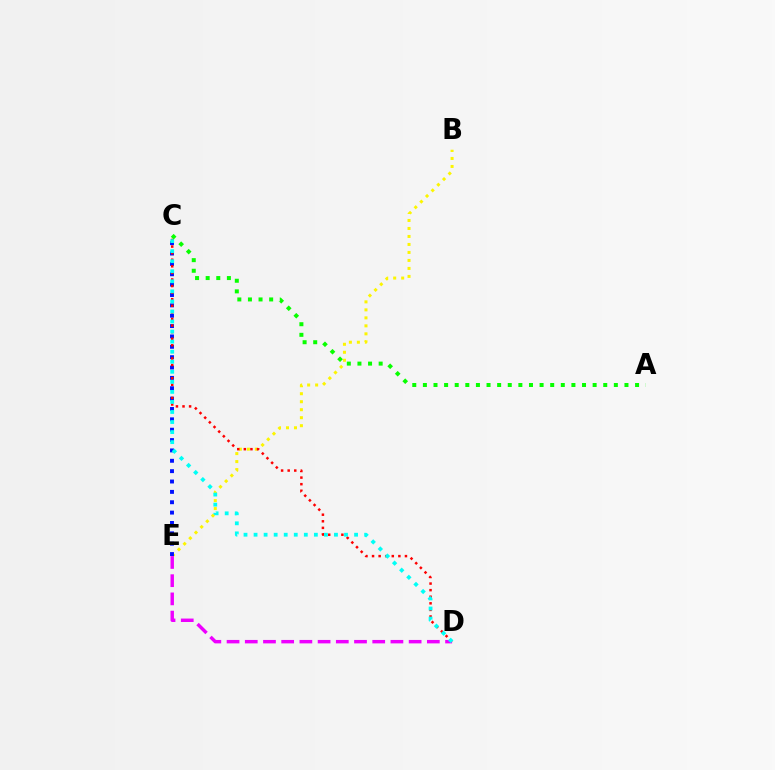{('B', 'E'): [{'color': '#fcf500', 'line_style': 'dotted', 'thickness': 2.17}], ('C', 'E'): [{'color': '#0010ff', 'line_style': 'dotted', 'thickness': 2.82}], ('C', 'D'): [{'color': '#ff0000', 'line_style': 'dotted', 'thickness': 1.79}, {'color': '#00fff6', 'line_style': 'dotted', 'thickness': 2.73}], ('D', 'E'): [{'color': '#ee00ff', 'line_style': 'dashed', 'thickness': 2.47}], ('A', 'C'): [{'color': '#08ff00', 'line_style': 'dotted', 'thickness': 2.88}]}